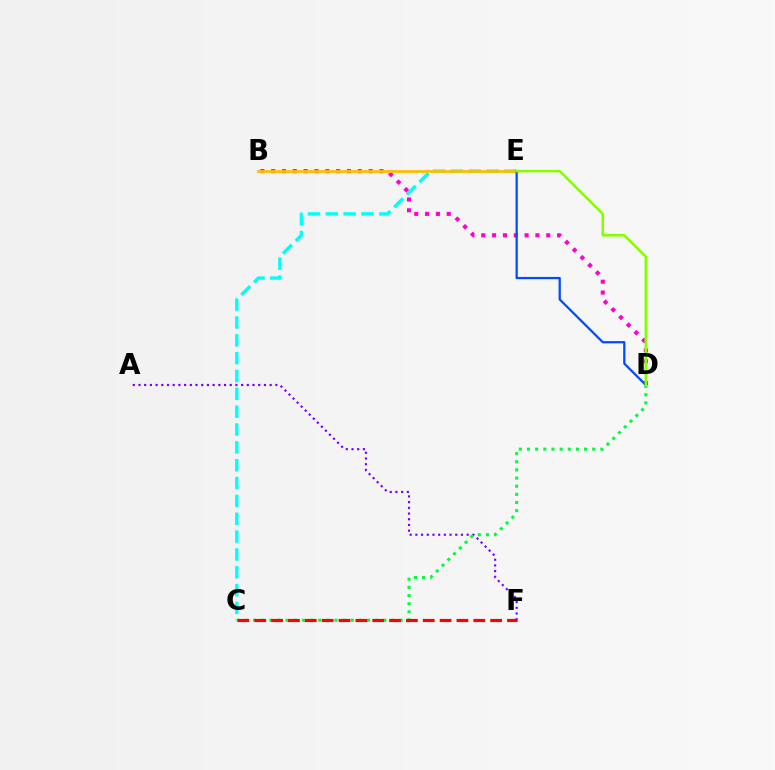{('C', 'E'): [{'color': '#00fff6', 'line_style': 'dashed', 'thickness': 2.42}], ('B', 'D'): [{'color': '#ff00cf', 'line_style': 'dotted', 'thickness': 2.94}], ('A', 'F'): [{'color': '#7200ff', 'line_style': 'dotted', 'thickness': 1.55}], ('B', 'E'): [{'color': '#ffbd00', 'line_style': 'solid', 'thickness': 1.99}], ('D', 'E'): [{'color': '#004bff', 'line_style': 'solid', 'thickness': 1.61}, {'color': '#84ff00', 'line_style': 'solid', 'thickness': 1.84}], ('C', 'D'): [{'color': '#00ff39', 'line_style': 'dotted', 'thickness': 2.21}], ('C', 'F'): [{'color': '#ff0000', 'line_style': 'dashed', 'thickness': 2.29}]}